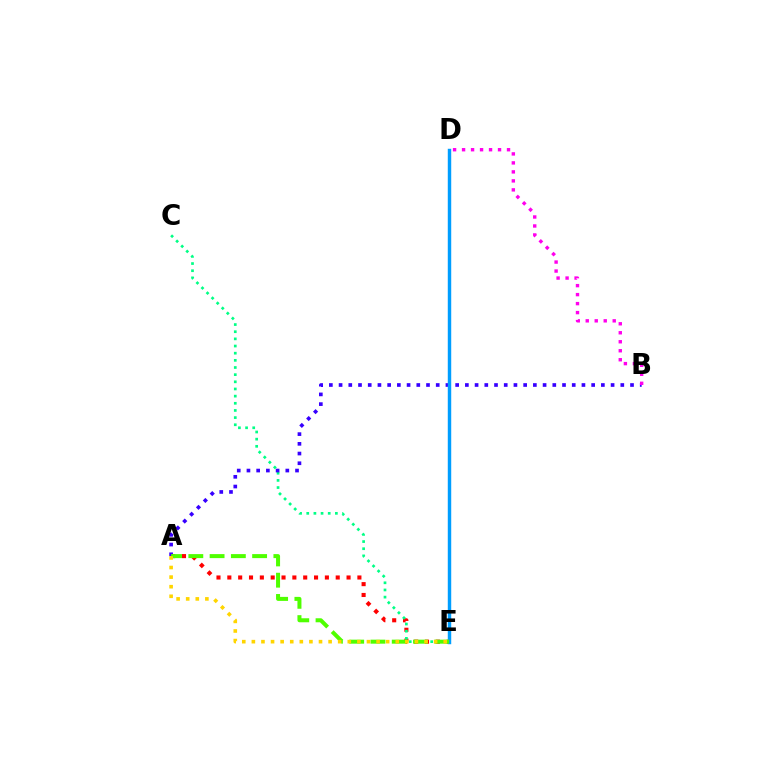{('A', 'E'): [{'color': '#ff0000', 'line_style': 'dotted', 'thickness': 2.95}, {'color': '#4fff00', 'line_style': 'dashed', 'thickness': 2.89}, {'color': '#ffd500', 'line_style': 'dotted', 'thickness': 2.61}], ('C', 'E'): [{'color': '#00ff86', 'line_style': 'dotted', 'thickness': 1.94}], ('A', 'B'): [{'color': '#3700ff', 'line_style': 'dotted', 'thickness': 2.64}], ('D', 'E'): [{'color': '#009eff', 'line_style': 'solid', 'thickness': 2.47}], ('B', 'D'): [{'color': '#ff00ed', 'line_style': 'dotted', 'thickness': 2.44}]}